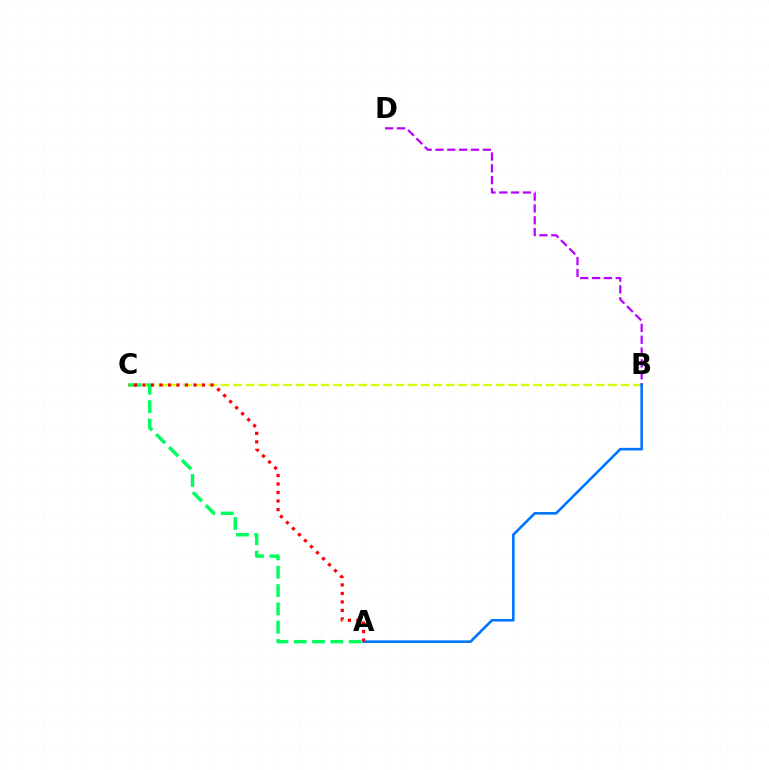{('B', 'C'): [{'color': '#d1ff00', 'line_style': 'dashed', 'thickness': 1.7}], ('A', 'C'): [{'color': '#00ff5c', 'line_style': 'dashed', 'thickness': 2.49}, {'color': '#ff0000', 'line_style': 'dotted', 'thickness': 2.31}], ('B', 'D'): [{'color': '#b900ff', 'line_style': 'dashed', 'thickness': 1.61}], ('A', 'B'): [{'color': '#0074ff', 'line_style': 'solid', 'thickness': 1.87}]}